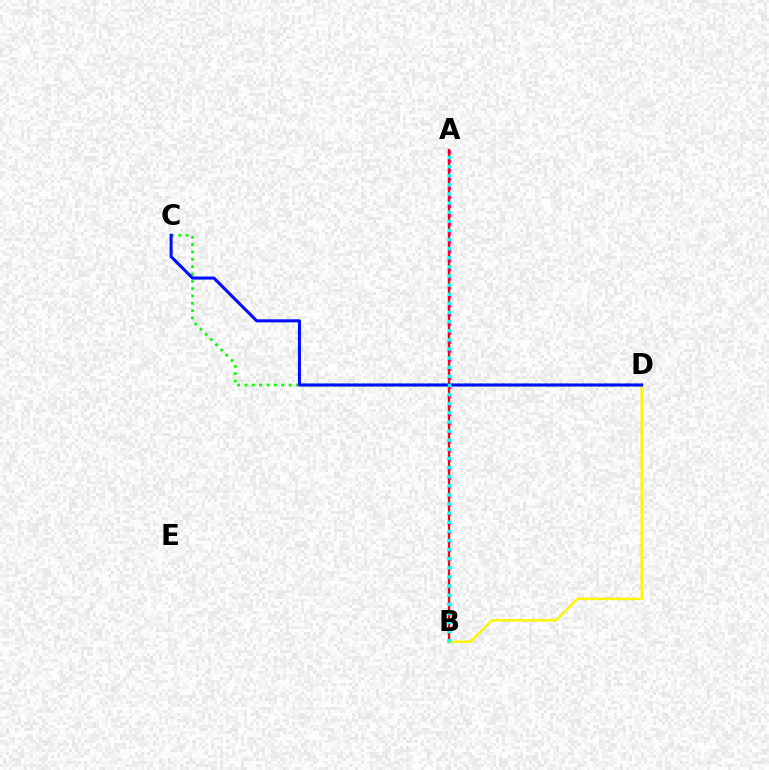{('A', 'B'): [{'color': '#ee00ff', 'line_style': 'dotted', 'thickness': 2.46}, {'color': '#ff0000', 'line_style': 'solid', 'thickness': 1.64}, {'color': '#00fff6', 'line_style': 'dotted', 'thickness': 2.48}], ('B', 'D'): [{'color': '#fcf500', 'line_style': 'solid', 'thickness': 1.75}], ('C', 'D'): [{'color': '#08ff00', 'line_style': 'dotted', 'thickness': 1.99}, {'color': '#0010ff', 'line_style': 'solid', 'thickness': 2.22}]}